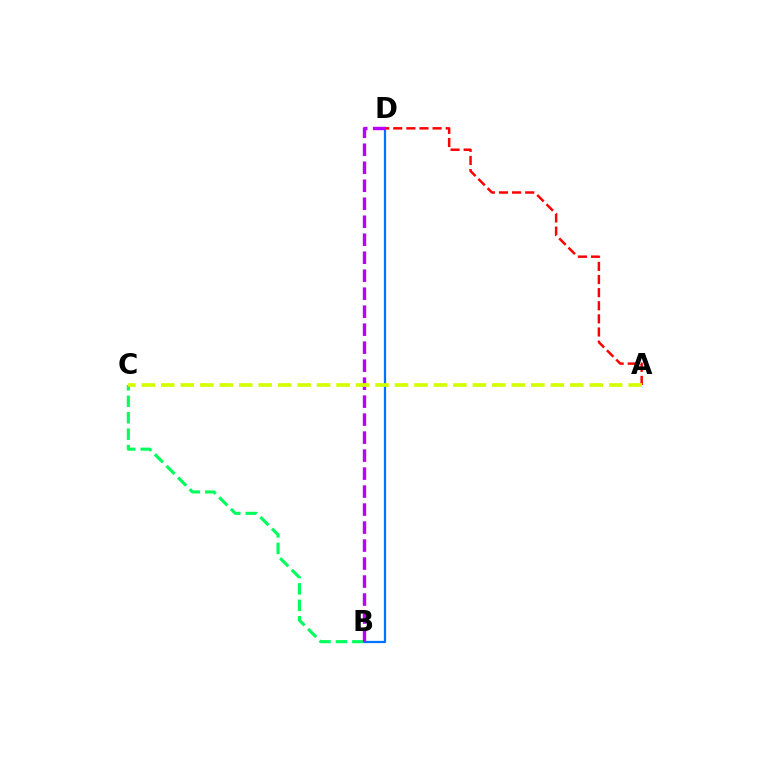{('B', 'D'): [{'color': '#0074ff', 'line_style': 'solid', 'thickness': 1.62}, {'color': '#b900ff', 'line_style': 'dashed', 'thickness': 2.44}], ('A', 'D'): [{'color': '#ff0000', 'line_style': 'dashed', 'thickness': 1.78}], ('B', 'C'): [{'color': '#00ff5c', 'line_style': 'dashed', 'thickness': 2.23}], ('A', 'C'): [{'color': '#d1ff00', 'line_style': 'dashed', 'thickness': 2.65}]}